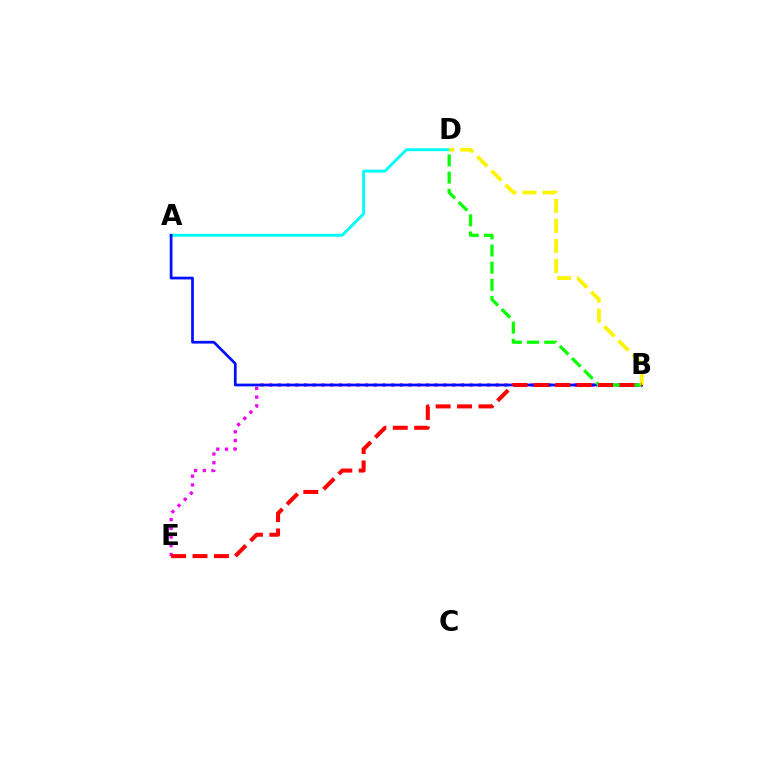{('B', 'E'): [{'color': '#ee00ff', 'line_style': 'dotted', 'thickness': 2.37}, {'color': '#ff0000', 'line_style': 'dashed', 'thickness': 2.91}], ('A', 'D'): [{'color': '#00fff6', 'line_style': 'solid', 'thickness': 2.08}], ('A', 'B'): [{'color': '#0010ff', 'line_style': 'solid', 'thickness': 1.97}], ('B', 'D'): [{'color': '#08ff00', 'line_style': 'dashed', 'thickness': 2.34}, {'color': '#fcf500', 'line_style': 'dashed', 'thickness': 2.72}]}